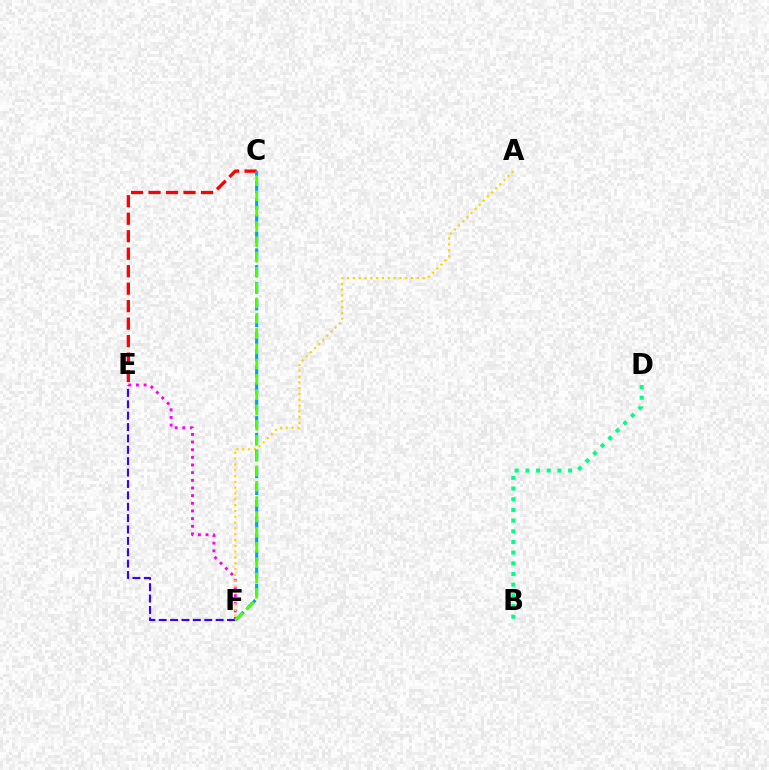{('E', 'F'): [{'color': '#ff00ed', 'line_style': 'dotted', 'thickness': 2.08}, {'color': '#3700ff', 'line_style': 'dashed', 'thickness': 1.55}], ('A', 'F'): [{'color': '#ffd500', 'line_style': 'dotted', 'thickness': 1.58}], ('C', 'E'): [{'color': '#ff0000', 'line_style': 'dashed', 'thickness': 2.37}], ('B', 'D'): [{'color': '#00ff86', 'line_style': 'dotted', 'thickness': 2.9}], ('C', 'F'): [{'color': '#009eff', 'line_style': 'dashed', 'thickness': 2.28}, {'color': '#4fff00', 'line_style': 'dashed', 'thickness': 2.08}]}